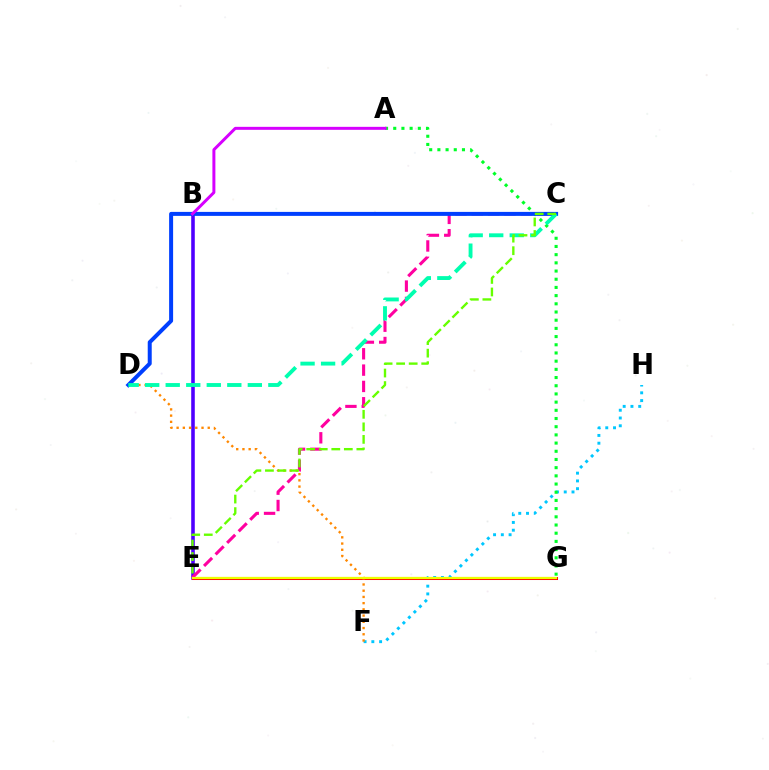{('B', 'E'): [{'color': '#4f00ff', 'line_style': 'solid', 'thickness': 2.57}], ('F', 'H'): [{'color': '#00c7ff', 'line_style': 'dotted', 'thickness': 2.11}], ('A', 'G'): [{'color': '#00ff27', 'line_style': 'dotted', 'thickness': 2.23}], ('C', 'E'): [{'color': '#ff00a0', 'line_style': 'dashed', 'thickness': 2.22}, {'color': '#66ff00', 'line_style': 'dashed', 'thickness': 1.7}], ('E', 'G'): [{'color': '#ff0000', 'line_style': 'solid', 'thickness': 2.18}, {'color': '#eeff00', 'line_style': 'solid', 'thickness': 1.6}], ('C', 'D'): [{'color': '#003fff', 'line_style': 'solid', 'thickness': 2.87}, {'color': '#00ffaf', 'line_style': 'dashed', 'thickness': 2.79}], ('A', 'B'): [{'color': '#d600ff', 'line_style': 'solid', 'thickness': 2.15}], ('D', 'F'): [{'color': '#ff8800', 'line_style': 'dotted', 'thickness': 1.69}]}